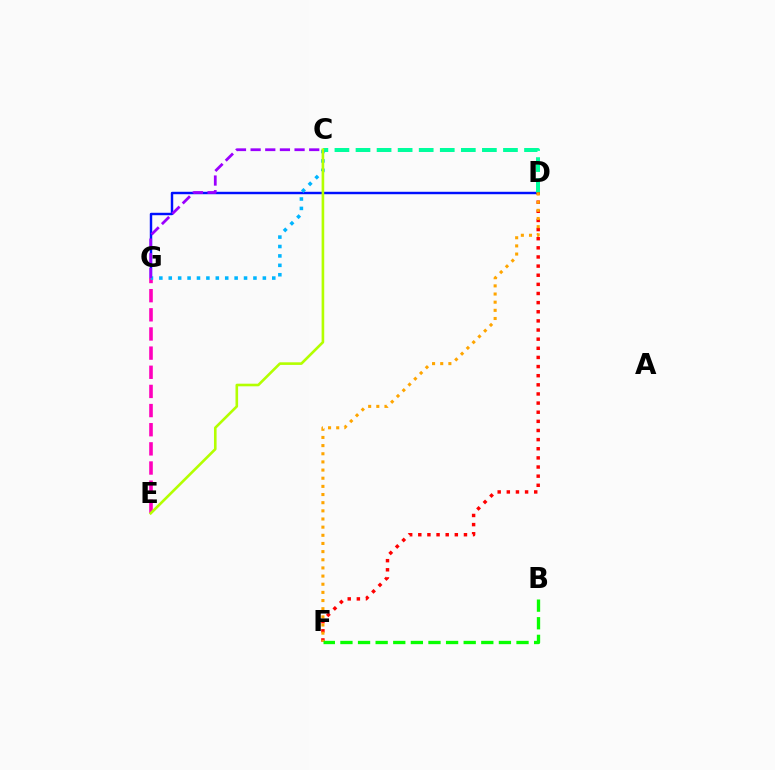{('D', 'G'): [{'color': '#0010ff', 'line_style': 'solid', 'thickness': 1.75}], ('C', 'D'): [{'color': '#00ff9d', 'line_style': 'dashed', 'thickness': 2.86}], ('E', 'G'): [{'color': '#ff00bd', 'line_style': 'dashed', 'thickness': 2.6}], ('C', 'G'): [{'color': '#00b5ff', 'line_style': 'dotted', 'thickness': 2.56}, {'color': '#9b00ff', 'line_style': 'dashed', 'thickness': 1.99}], ('D', 'F'): [{'color': '#ff0000', 'line_style': 'dotted', 'thickness': 2.48}, {'color': '#ffa500', 'line_style': 'dotted', 'thickness': 2.22}], ('C', 'E'): [{'color': '#b3ff00', 'line_style': 'solid', 'thickness': 1.88}], ('B', 'F'): [{'color': '#08ff00', 'line_style': 'dashed', 'thickness': 2.39}]}